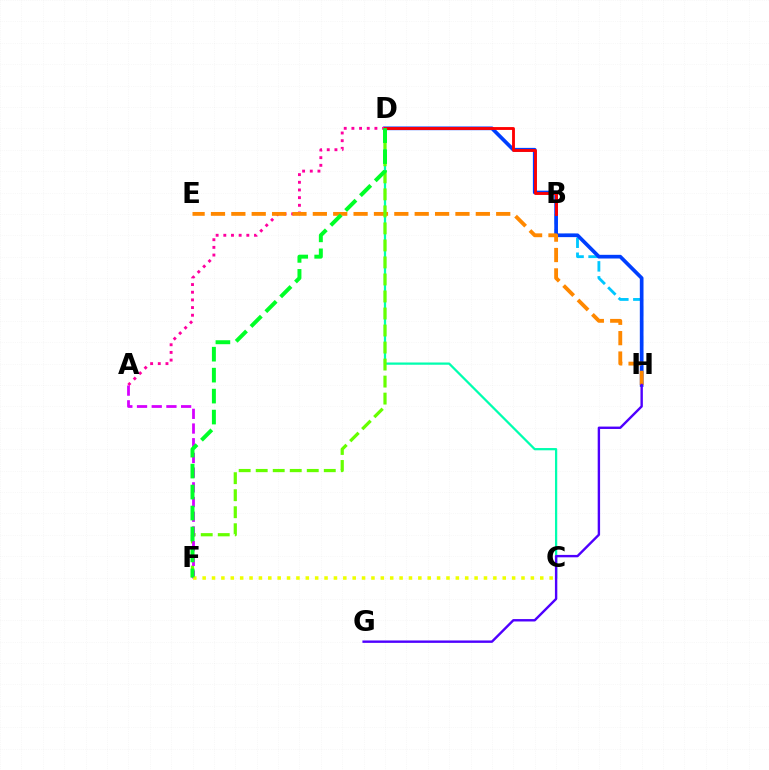{('B', 'H'): [{'color': '#00c7ff', 'line_style': 'dashed', 'thickness': 2.04}], ('D', 'H'): [{'color': '#003fff', 'line_style': 'solid', 'thickness': 2.65}], ('C', 'D'): [{'color': '#00ffaf', 'line_style': 'solid', 'thickness': 1.62}], ('A', 'D'): [{'color': '#ff00a0', 'line_style': 'dotted', 'thickness': 2.08}], ('B', 'D'): [{'color': '#ff0000', 'line_style': 'solid', 'thickness': 2.05}], ('E', 'H'): [{'color': '#ff8800', 'line_style': 'dashed', 'thickness': 2.77}], ('D', 'F'): [{'color': '#66ff00', 'line_style': 'dashed', 'thickness': 2.31}, {'color': '#00ff27', 'line_style': 'dashed', 'thickness': 2.85}], ('A', 'F'): [{'color': '#d600ff', 'line_style': 'dashed', 'thickness': 2.0}], ('G', 'H'): [{'color': '#4f00ff', 'line_style': 'solid', 'thickness': 1.73}], ('C', 'F'): [{'color': '#eeff00', 'line_style': 'dotted', 'thickness': 2.55}]}